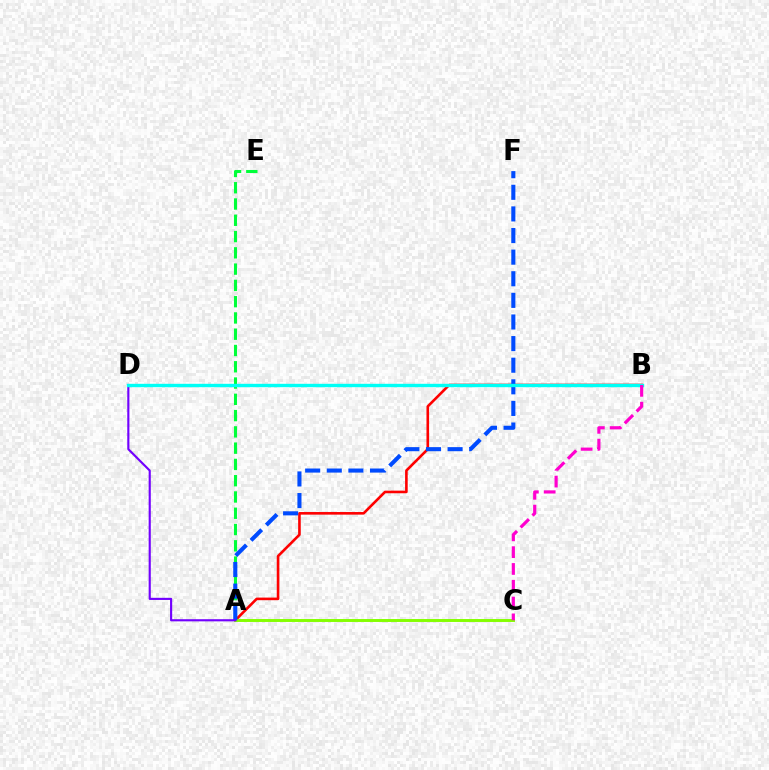{('B', 'D'): [{'color': '#ffbd00', 'line_style': 'solid', 'thickness': 1.8}, {'color': '#00fff6', 'line_style': 'solid', 'thickness': 2.43}], ('A', 'B'): [{'color': '#ff0000', 'line_style': 'solid', 'thickness': 1.88}], ('A', 'E'): [{'color': '#00ff39', 'line_style': 'dashed', 'thickness': 2.21}], ('A', 'C'): [{'color': '#84ff00', 'line_style': 'solid', 'thickness': 2.11}], ('A', 'F'): [{'color': '#004bff', 'line_style': 'dashed', 'thickness': 2.94}], ('A', 'D'): [{'color': '#7200ff', 'line_style': 'solid', 'thickness': 1.54}], ('B', 'C'): [{'color': '#ff00cf', 'line_style': 'dashed', 'thickness': 2.28}]}